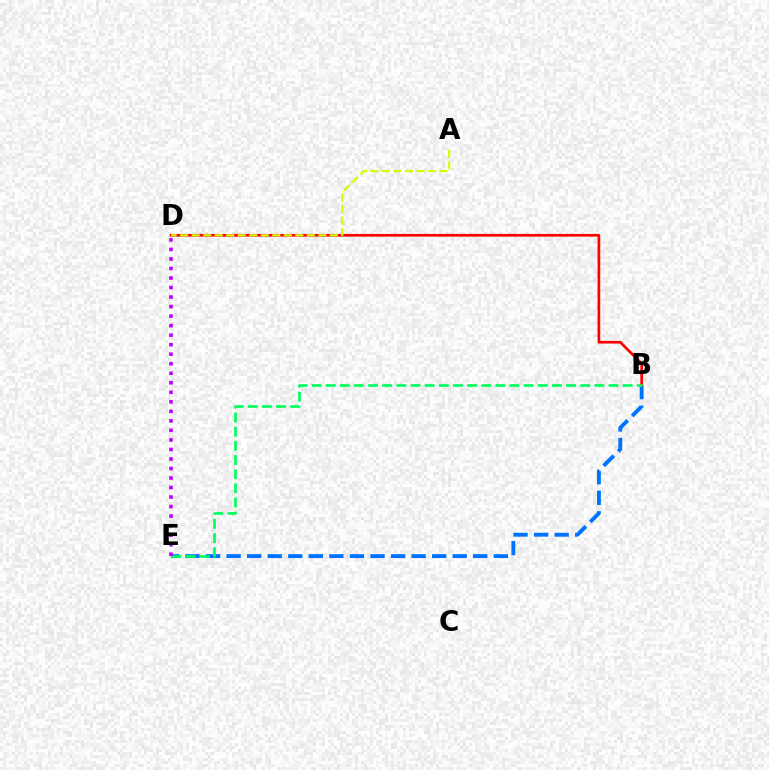{('B', 'E'): [{'color': '#0074ff', 'line_style': 'dashed', 'thickness': 2.79}, {'color': '#00ff5c', 'line_style': 'dashed', 'thickness': 1.92}], ('B', 'D'): [{'color': '#ff0000', 'line_style': 'solid', 'thickness': 1.93}], ('A', 'D'): [{'color': '#d1ff00', 'line_style': 'dashed', 'thickness': 1.56}], ('D', 'E'): [{'color': '#b900ff', 'line_style': 'dotted', 'thickness': 2.59}]}